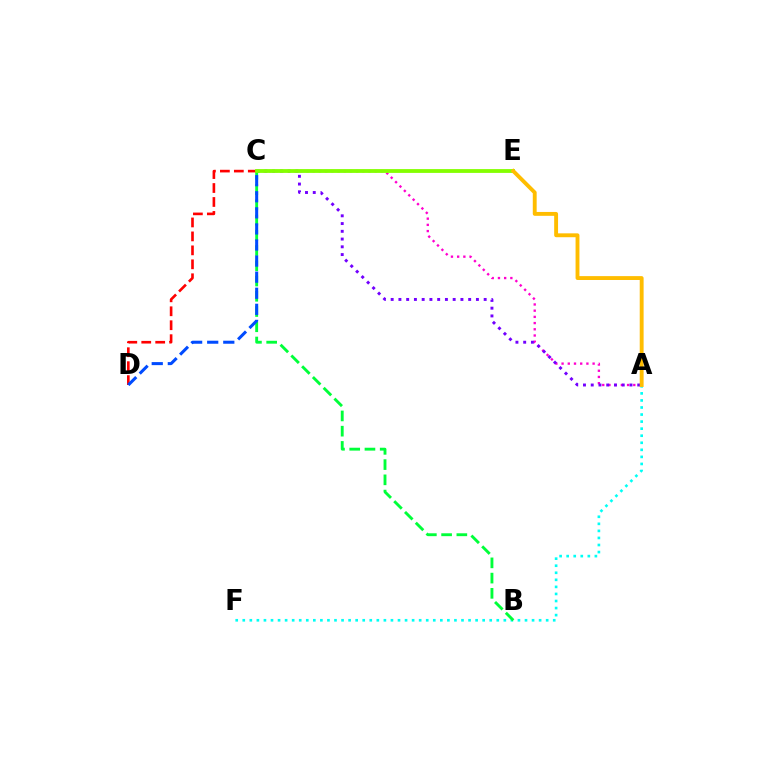{('A', 'F'): [{'color': '#00fff6', 'line_style': 'dotted', 'thickness': 1.92}], ('A', 'C'): [{'color': '#ff00cf', 'line_style': 'dotted', 'thickness': 1.69}, {'color': '#7200ff', 'line_style': 'dotted', 'thickness': 2.11}], ('B', 'C'): [{'color': '#00ff39', 'line_style': 'dashed', 'thickness': 2.07}], ('C', 'D'): [{'color': '#ff0000', 'line_style': 'dashed', 'thickness': 1.9}, {'color': '#004bff', 'line_style': 'dashed', 'thickness': 2.18}], ('C', 'E'): [{'color': '#84ff00', 'line_style': 'solid', 'thickness': 2.74}], ('A', 'E'): [{'color': '#ffbd00', 'line_style': 'solid', 'thickness': 2.79}]}